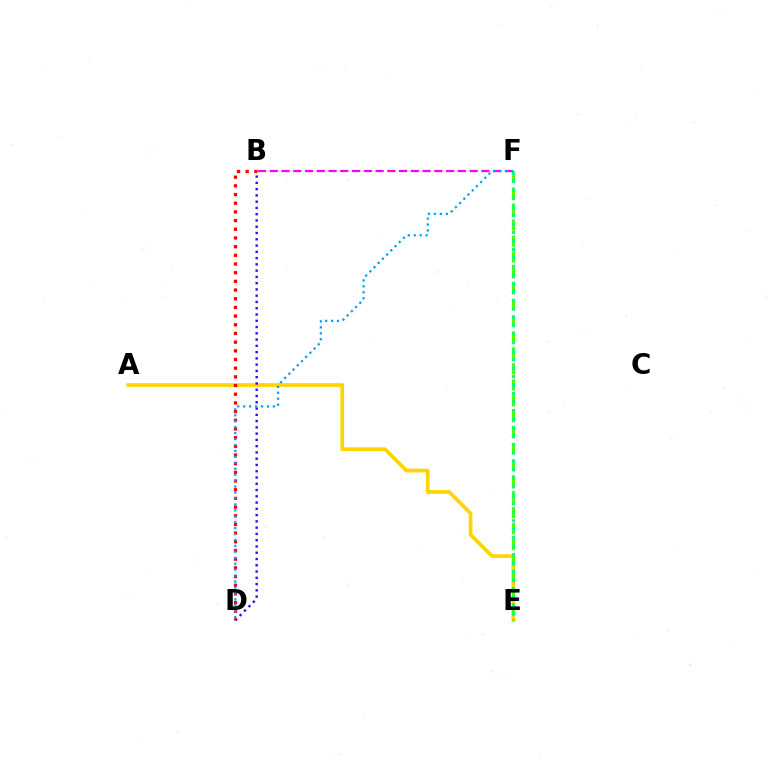{('A', 'E'): [{'color': '#ffd500', 'line_style': 'solid', 'thickness': 2.68}], ('B', 'F'): [{'color': '#ff00ed', 'line_style': 'dashed', 'thickness': 1.6}], ('B', 'D'): [{'color': '#3700ff', 'line_style': 'dotted', 'thickness': 1.7}, {'color': '#ff0000', 'line_style': 'dotted', 'thickness': 2.36}], ('E', 'F'): [{'color': '#4fff00', 'line_style': 'dashed', 'thickness': 2.17}, {'color': '#00ff86', 'line_style': 'dotted', 'thickness': 2.3}], ('D', 'F'): [{'color': '#009eff', 'line_style': 'dotted', 'thickness': 1.61}]}